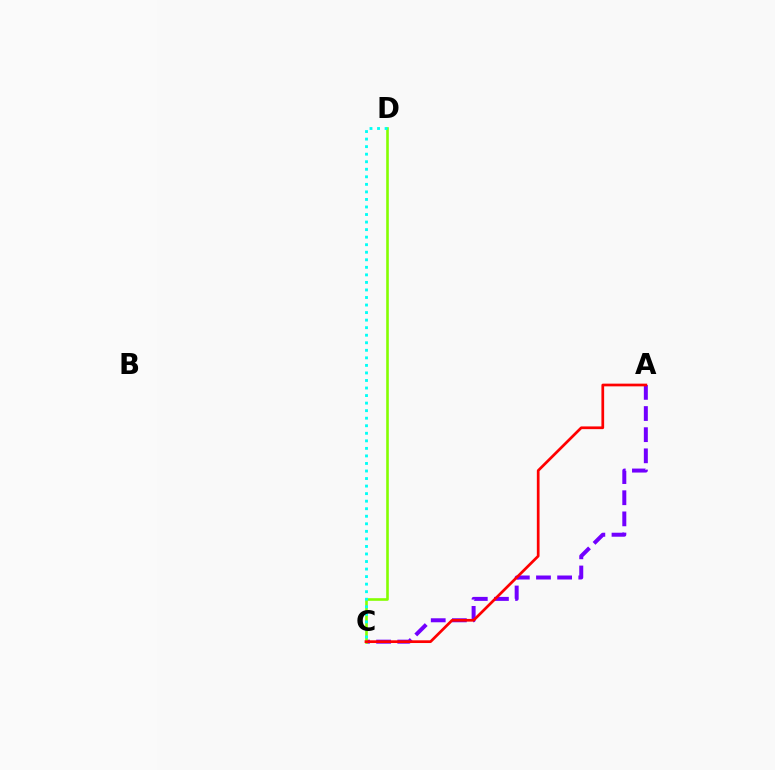{('A', 'C'): [{'color': '#7200ff', 'line_style': 'dashed', 'thickness': 2.87}, {'color': '#ff0000', 'line_style': 'solid', 'thickness': 1.95}], ('C', 'D'): [{'color': '#84ff00', 'line_style': 'solid', 'thickness': 1.89}, {'color': '#00fff6', 'line_style': 'dotted', 'thickness': 2.05}]}